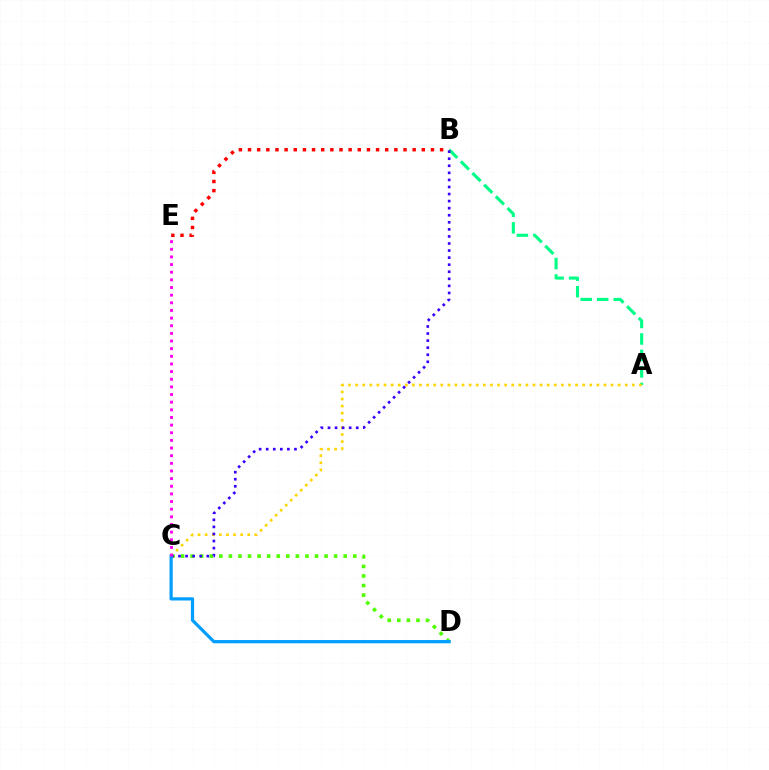{('A', 'B'): [{'color': '#00ff86', 'line_style': 'dashed', 'thickness': 2.24}], ('C', 'D'): [{'color': '#4fff00', 'line_style': 'dotted', 'thickness': 2.6}, {'color': '#009eff', 'line_style': 'solid', 'thickness': 2.32}], ('A', 'C'): [{'color': '#ffd500', 'line_style': 'dotted', 'thickness': 1.93}], ('B', 'C'): [{'color': '#3700ff', 'line_style': 'dotted', 'thickness': 1.92}], ('B', 'E'): [{'color': '#ff0000', 'line_style': 'dotted', 'thickness': 2.48}], ('C', 'E'): [{'color': '#ff00ed', 'line_style': 'dotted', 'thickness': 2.08}]}